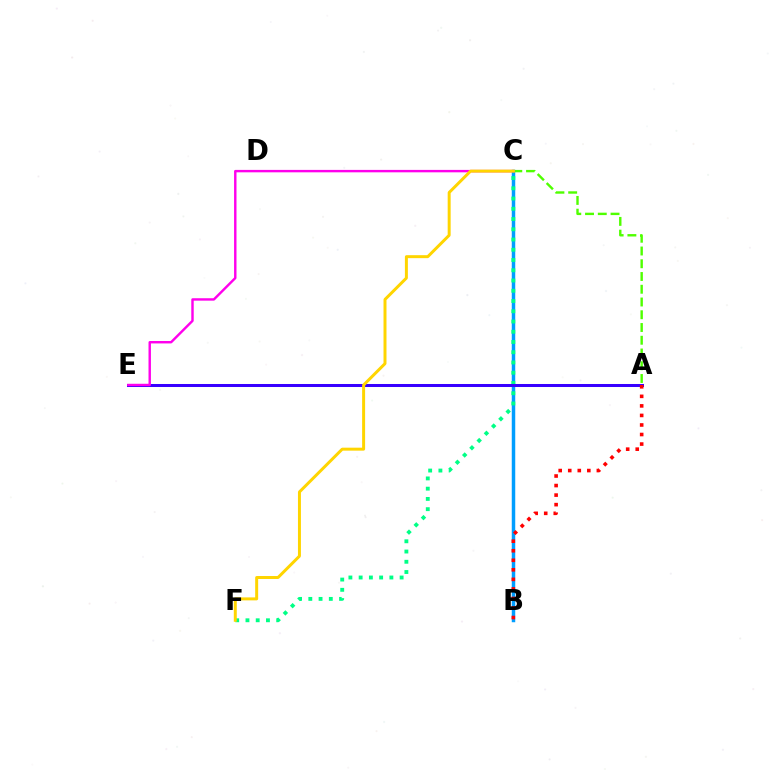{('B', 'C'): [{'color': '#009eff', 'line_style': 'solid', 'thickness': 2.5}], ('A', 'C'): [{'color': '#4fff00', 'line_style': 'dashed', 'thickness': 1.73}], ('C', 'F'): [{'color': '#00ff86', 'line_style': 'dotted', 'thickness': 2.78}, {'color': '#ffd500', 'line_style': 'solid', 'thickness': 2.15}], ('A', 'E'): [{'color': '#3700ff', 'line_style': 'solid', 'thickness': 2.17}], ('C', 'E'): [{'color': '#ff00ed', 'line_style': 'solid', 'thickness': 1.75}], ('A', 'B'): [{'color': '#ff0000', 'line_style': 'dotted', 'thickness': 2.59}]}